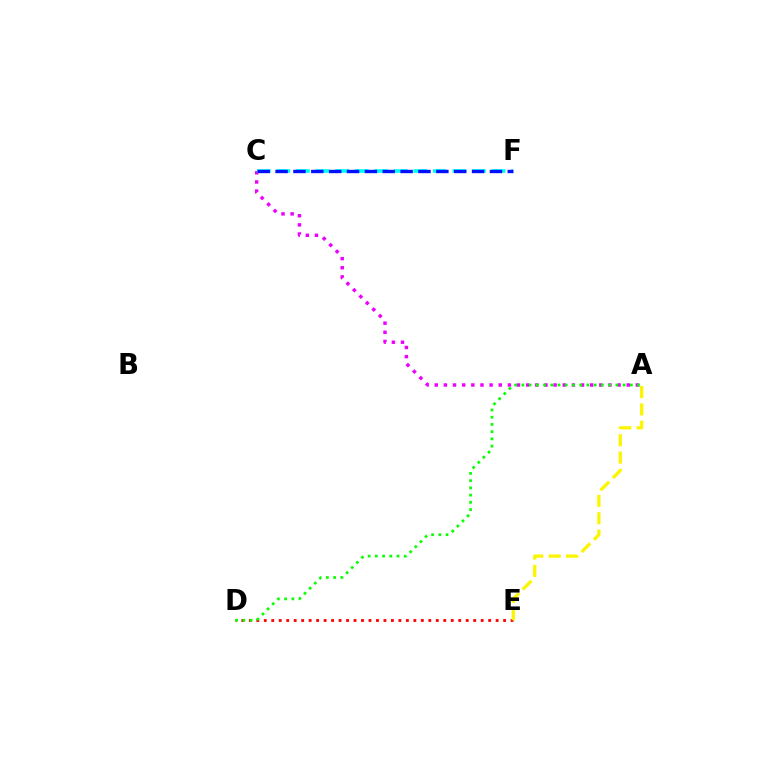{('A', 'C'): [{'color': '#ee00ff', 'line_style': 'dotted', 'thickness': 2.48}], ('C', 'F'): [{'color': '#00fff6', 'line_style': 'dashed', 'thickness': 2.66}, {'color': '#0010ff', 'line_style': 'dashed', 'thickness': 2.43}], ('D', 'E'): [{'color': '#ff0000', 'line_style': 'dotted', 'thickness': 2.03}], ('A', 'D'): [{'color': '#08ff00', 'line_style': 'dotted', 'thickness': 1.96}], ('A', 'E'): [{'color': '#fcf500', 'line_style': 'dashed', 'thickness': 2.36}]}